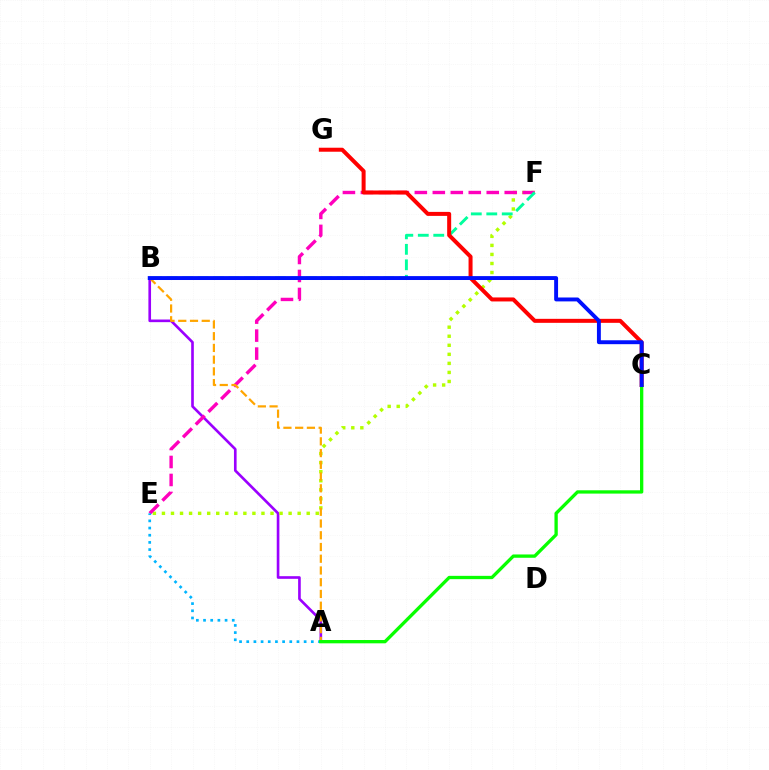{('A', 'B'): [{'color': '#9b00ff', 'line_style': 'solid', 'thickness': 1.9}, {'color': '#ffa500', 'line_style': 'dashed', 'thickness': 1.59}], ('E', 'F'): [{'color': '#b3ff00', 'line_style': 'dotted', 'thickness': 2.46}, {'color': '#ff00bd', 'line_style': 'dashed', 'thickness': 2.44}], ('B', 'F'): [{'color': '#00ff9d', 'line_style': 'dashed', 'thickness': 2.1}], ('C', 'G'): [{'color': '#ff0000', 'line_style': 'solid', 'thickness': 2.88}], ('A', 'E'): [{'color': '#00b5ff', 'line_style': 'dotted', 'thickness': 1.95}], ('A', 'C'): [{'color': '#08ff00', 'line_style': 'solid', 'thickness': 2.38}], ('B', 'C'): [{'color': '#0010ff', 'line_style': 'solid', 'thickness': 2.81}]}